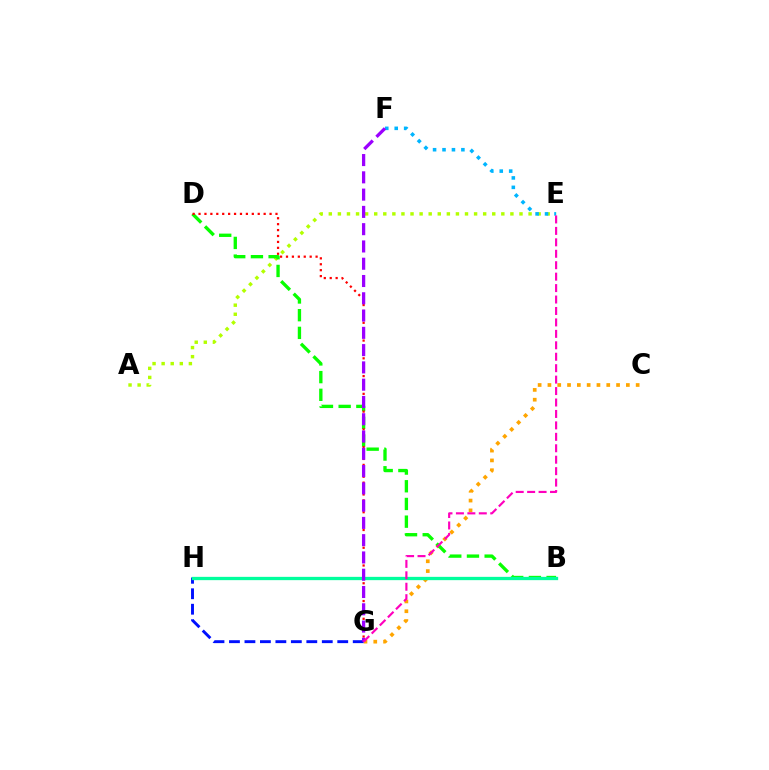{('C', 'G'): [{'color': '#ffa500', 'line_style': 'dotted', 'thickness': 2.66}], ('A', 'E'): [{'color': '#b3ff00', 'line_style': 'dotted', 'thickness': 2.47}], ('E', 'F'): [{'color': '#00b5ff', 'line_style': 'dotted', 'thickness': 2.57}], ('B', 'D'): [{'color': '#08ff00', 'line_style': 'dashed', 'thickness': 2.4}], ('G', 'H'): [{'color': '#0010ff', 'line_style': 'dashed', 'thickness': 2.1}], ('D', 'G'): [{'color': '#ff0000', 'line_style': 'dotted', 'thickness': 1.61}], ('B', 'H'): [{'color': '#00ff9d', 'line_style': 'solid', 'thickness': 2.37}], ('F', 'G'): [{'color': '#9b00ff', 'line_style': 'dashed', 'thickness': 2.35}], ('E', 'G'): [{'color': '#ff00bd', 'line_style': 'dashed', 'thickness': 1.55}]}